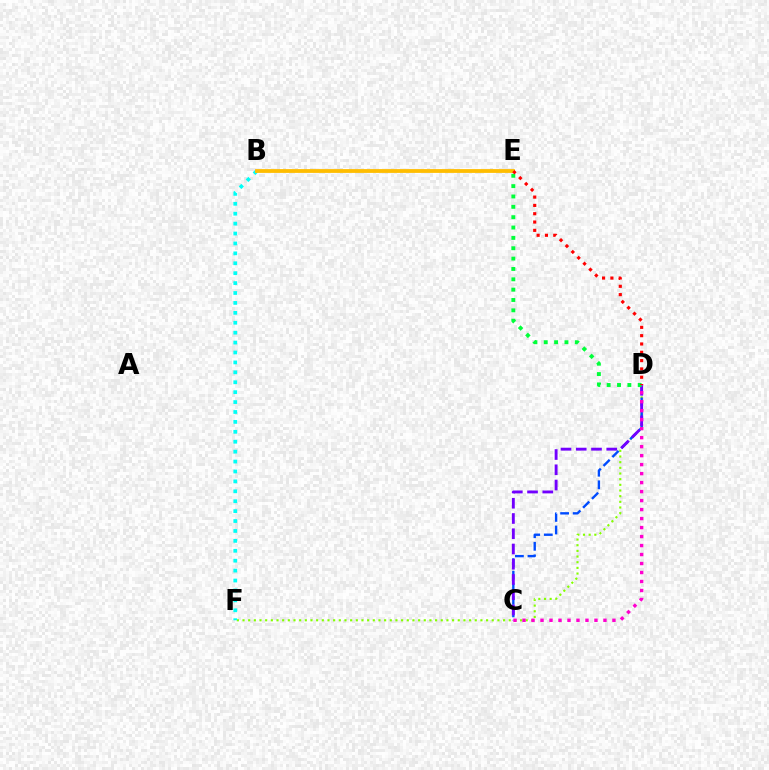{('D', 'F'): [{'color': '#84ff00', 'line_style': 'dotted', 'thickness': 1.54}], ('B', 'F'): [{'color': '#00fff6', 'line_style': 'dotted', 'thickness': 2.69}], ('C', 'D'): [{'color': '#004bff', 'line_style': 'dashed', 'thickness': 1.71}, {'color': '#7200ff', 'line_style': 'dashed', 'thickness': 2.07}, {'color': '#ff00cf', 'line_style': 'dotted', 'thickness': 2.44}], ('B', 'E'): [{'color': '#ffbd00', 'line_style': 'solid', 'thickness': 2.73}], ('D', 'E'): [{'color': '#00ff39', 'line_style': 'dotted', 'thickness': 2.81}, {'color': '#ff0000', 'line_style': 'dotted', 'thickness': 2.26}]}